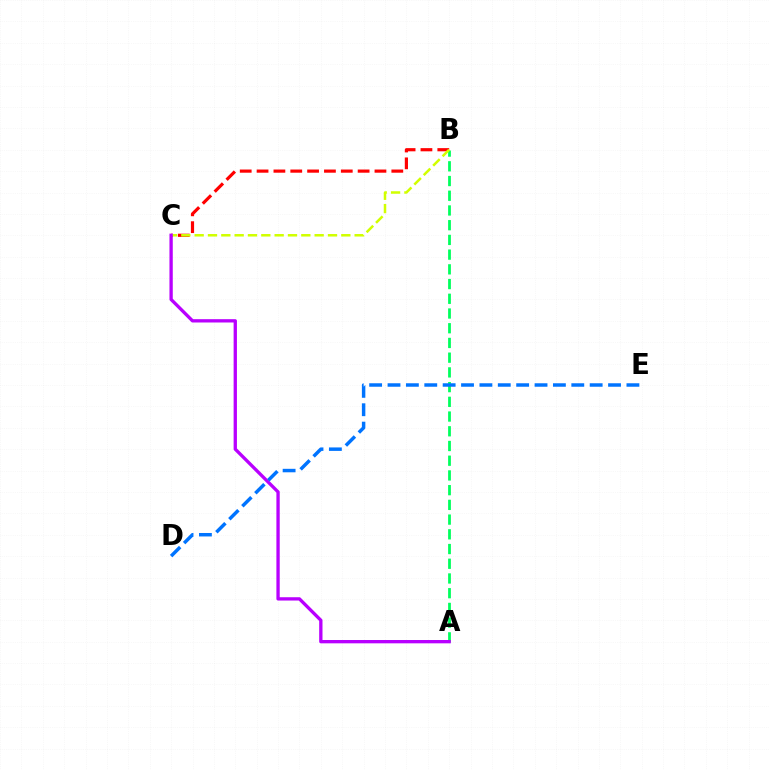{('B', 'C'): [{'color': '#ff0000', 'line_style': 'dashed', 'thickness': 2.29}, {'color': '#d1ff00', 'line_style': 'dashed', 'thickness': 1.81}], ('A', 'B'): [{'color': '#00ff5c', 'line_style': 'dashed', 'thickness': 2.0}], ('A', 'C'): [{'color': '#b900ff', 'line_style': 'solid', 'thickness': 2.39}], ('D', 'E'): [{'color': '#0074ff', 'line_style': 'dashed', 'thickness': 2.5}]}